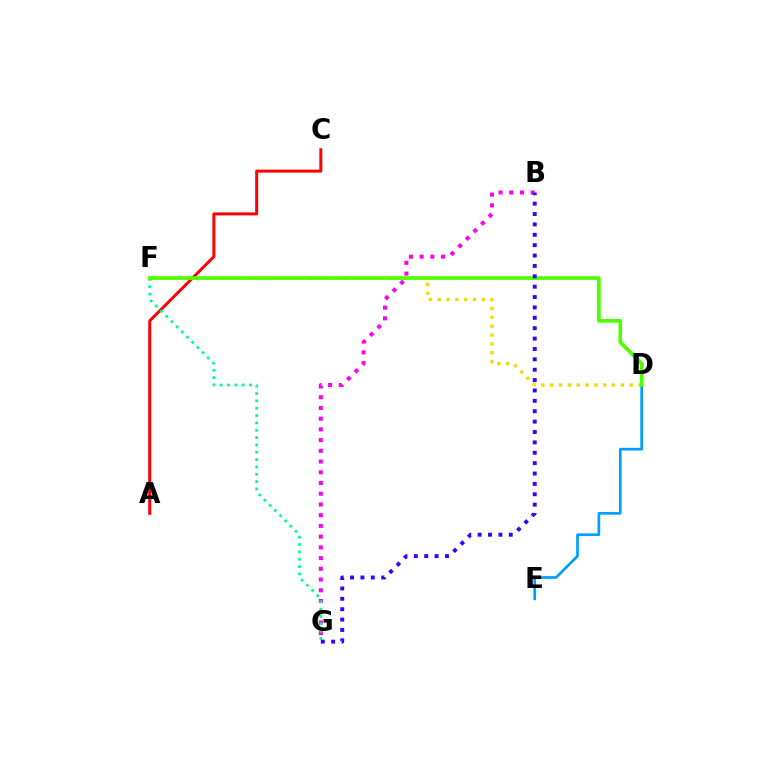{('D', 'F'): [{'color': '#ffd500', 'line_style': 'dotted', 'thickness': 2.4}, {'color': '#4fff00', 'line_style': 'solid', 'thickness': 2.66}], ('B', 'G'): [{'color': '#ff00ed', 'line_style': 'dotted', 'thickness': 2.91}, {'color': '#3700ff', 'line_style': 'dotted', 'thickness': 2.82}], ('D', 'E'): [{'color': '#009eff', 'line_style': 'solid', 'thickness': 1.94}], ('A', 'C'): [{'color': '#ff0000', 'line_style': 'solid', 'thickness': 2.15}], ('F', 'G'): [{'color': '#00ff86', 'line_style': 'dotted', 'thickness': 1.99}]}